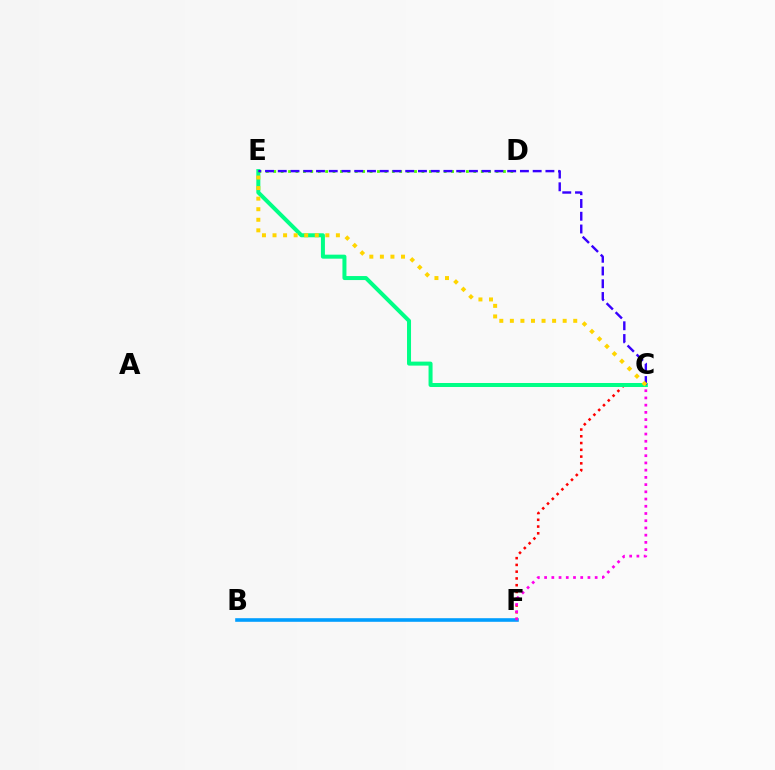{('C', 'F'): [{'color': '#ff0000', 'line_style': 'dotted', 'thickness': 1.84}, {'color': '#ff00ed', 'line_style': 'dotted', 'thickness': 1.96}], ('B', 'F'): [{'color': '#009eff', 'line_style': 'solid', 'thickness': 2.6}], ('C', 'E'): [{'color': '#00ff86', 'line_style': 'solid', 'thickness': 2.88}, {'color': '#3700ff', 'line_style': 'dashed', 'thickness': 1.73}, {'color': '#ffd500', 'line_style': 'dotted', 'thickness': 2.87}], ('D', 'E'): [{'color': '#4fff00', 'line_style': 'dotted', 'thickness': 2.01}]}